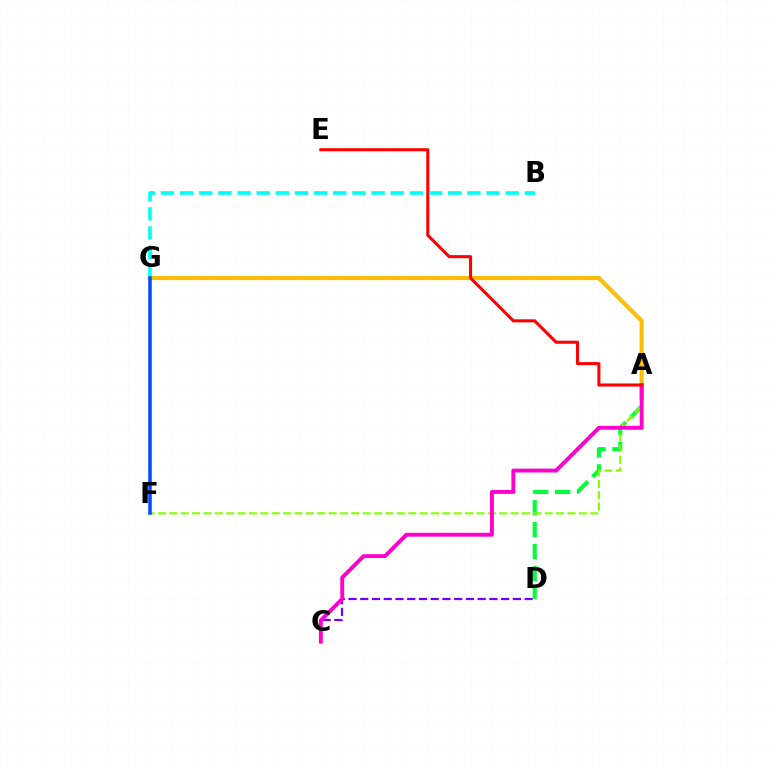{('A', 'D'): [{'color': '#00ff39', 'line_style': 'dashed', 'thickness': 2.97}], ('C', 'D'): [{'color': '#7200ff', 'line_style': 'dashed', 'thickness': 1.59}], ('A', 'G'): [{'color': '#ffbd00', 'line_style': 'solid', 'thickness': 2.94}], ('A', 'F'): [{'color': '#84ff00', 'line_style': 'dashed', 'thickness': 1.55}], ('A', 'C'): [{'color': '#ff00cf', 'line_style': 'solid', 'thickness': 2.79}], ('A', 'E'): [{'color': '#ff0000', 'line_style': 'solid', 'thickness': 2.21}], ('B', 'G'): [{'color': '#00fff6', 'line_style': 'dashed', 'thickness': 2.6}], ('F', 'G'): [{'color': '#004bff', 'line_style': 'solid', 'thickness': 2.53}]}